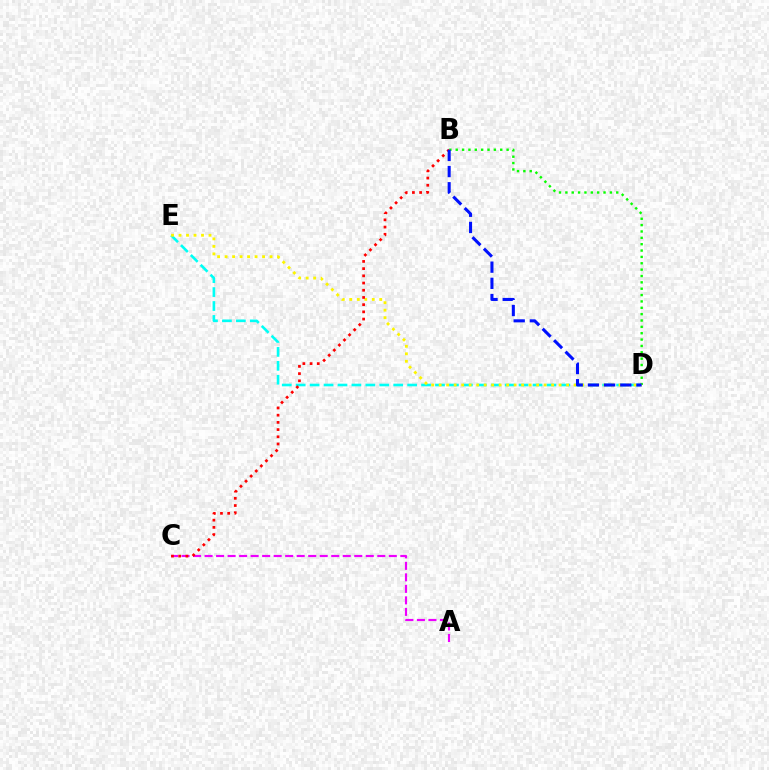{('D', 'E'): [{'color': '#00fff6', 'line_style': 'dashed', 'thickness': 1.89}, {'color': '#fcf500', 'line_style': 'dotted', 'thickness': 2.04}], ('B', 'D'): [{'color': '#08ff00', 'line_style': 'dotted', 'thickness': 1.73}, {'color': '#0010ff', 'line_style': 'dashed', 'thickness': 2.2}], ('A', 'C'): [{'color': '#ee00ff', 'line_style': 'dashed', 'thickness': 1.56}], ('B', 'C'): [{'color': '#ff0000', 'line_style': 'dotted', 'thickness': 1.96}]}